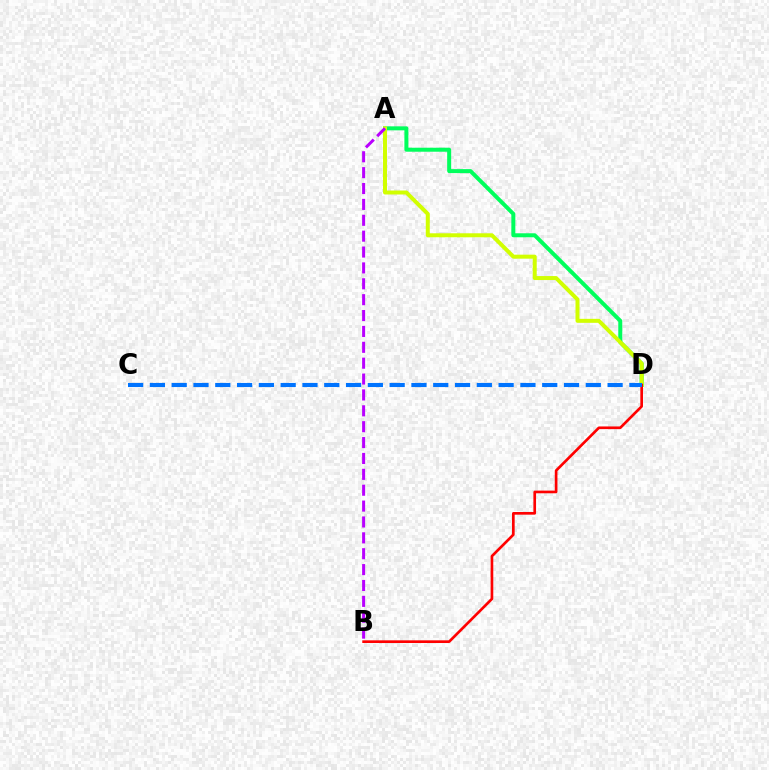{('A', 'D'): [{'color': '#00ff5c', 'line_style': 'solid', 'thickness': 2.88}, {'color': '#d1ff00', 'line_style': 'solid', 'thickness': 2.87}], ('B', 'D'): [{'color': '#ff0000', 'line_style': 'solid', 'thickness': 1.92}], ('C', 'D'): [{'color': '#0074ff', 'line_style': 'dashed', 'thickness': 2.96}], ('A', 'B'): [{'color': '#b900ff', 'line_style': 'dashed', 'thickness': 2.16}]}